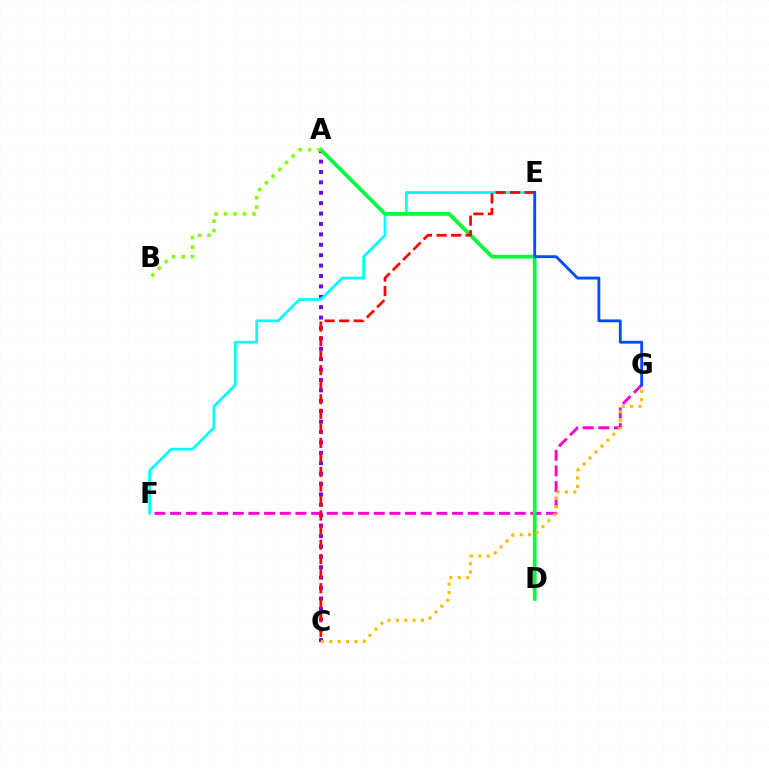{('A', 'C'): [{'color': '#7200ff', 'line_style': 'dotted', 'thickness': 2.83}], ('E', 'F'): [{'color': '#00fff6', 'line_style': 'solid', 'thickness': 1.96}], ('F', 'G'): [{'color': '#ff00cf', 'line_style': 'dashed', 'thickness': 2.13}], ('A', 'D'): [{'color': '#00ff39', 'line_style': 'solid', 'thickness': 2.7}], ('C', 'E'): [{'color': '#ff0000', 'line_style': 'dashed', 'thickness': 1.97}], ('E', 'G'): [{'color': '#004bff', 'line_style': 'solid', 'thickness': 2.04}], ('C', 'G'): [{'color': '#ffbd00', 'line_style': 'dotted', 'thickness': 2.28}], ('A', 'B'): [{'color': '#84ff00', 'line_style': 'dotted', 'thickness': 2.57}]}